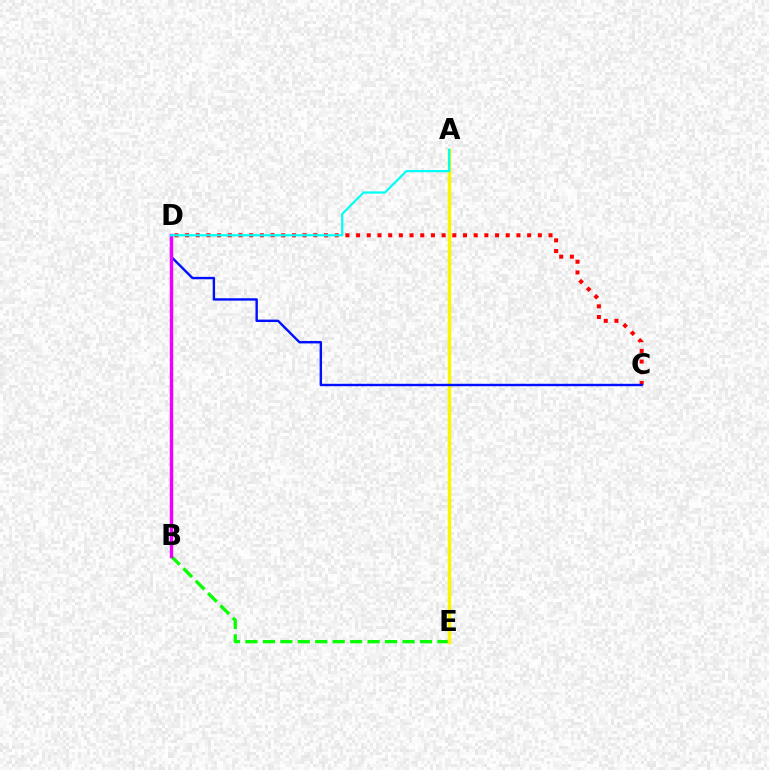{('B', 'E'): [{'color': '#08ff00', 'line_style': 'dashed', 'thickness': 2.37}], ('C', 'D'): [{'color': '#ff0000', 'line_style': 'dotted', 'thickness': 2.9}, {'color': '#0010ff', 'line_style': 'solid', 'thickness': 1.73}], ('A', 'E'): [{'color': '#fcf500', 'line_style': 'solid', 'thickness': 2.52}], ('B', 'D'): [{'color': '#ee00ff', 'line_style': 'solid', 'thickness': 2.45}], ('A', 'D'): [{'color': '#00fff6', 'line_style': 'solid', 'thickness': 1.59}]}